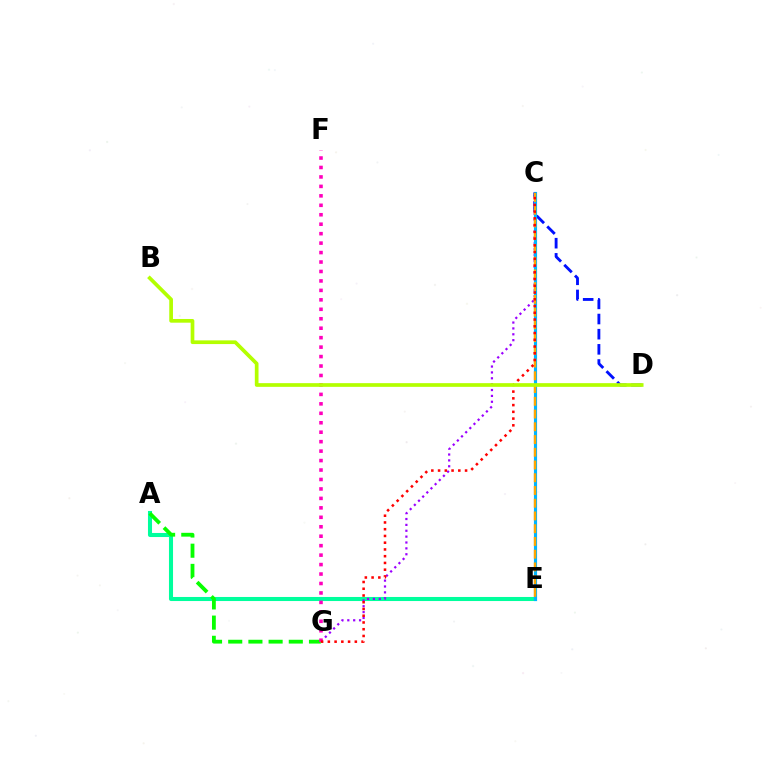{('A', 'E'): [{'color': '#00ff9d', 'line_style': 'solid', 'thickness': 2.93}], ('C', 'G'): [{'color': '#9b00ff', 'line_style': 'dotted', 'thickness': 1.6}, {'color': '#ff0000', 'line_style': 'dotted', 'thickness': 1.83}], ('C', 'D'): [{'color': '#0010ff', 'line_style': 'dashed', 'thickness': 2.06}], ('C', 'E'): [{'color': '#00b5ff', 'line_style': 'solid', 'thickness': 2.27}, {'color': '#ffa500', 'line_style': 'dashed', 'thickness': 1.73}], ('A', 'G'): [{'color': '#08ff00', 'line_style': 'dashed', 'thickness': 2.74}], ('F', 'G'): [{'color': '#ff00bd', 'line_style': 'dotted', 'thickness': 2.57}], ('B', 'D'): [{'color': '#b3ff00', 'line_style': 'solid', 'thickness': 2.66}]}